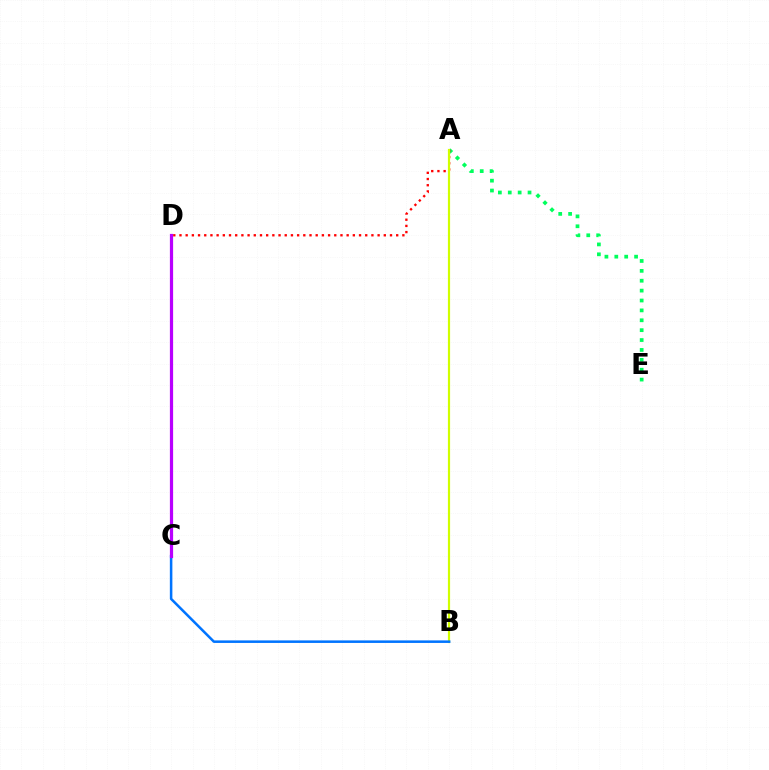{('A', 'E'): [{'color': '#00ff5c', 'line_style': 'dotted', 'thickness': 2.69}], ('A', 'D'): [{'color': '#ff0000', 'line_style': 'dotted', 'thickness': 1.68}], ('A', 'B'): [{'color': '#d1ff00', 'line_style': 'solid', 'thickness': 1.58}], ('B', 'C'): [{'color': '#0074ff', 'line_style': 'solid', 'thickness': 1.83}], ('C', 'D'): [{'color': '#b900ff', 'line_style': 'solid', 'thickness': 2.32}]}